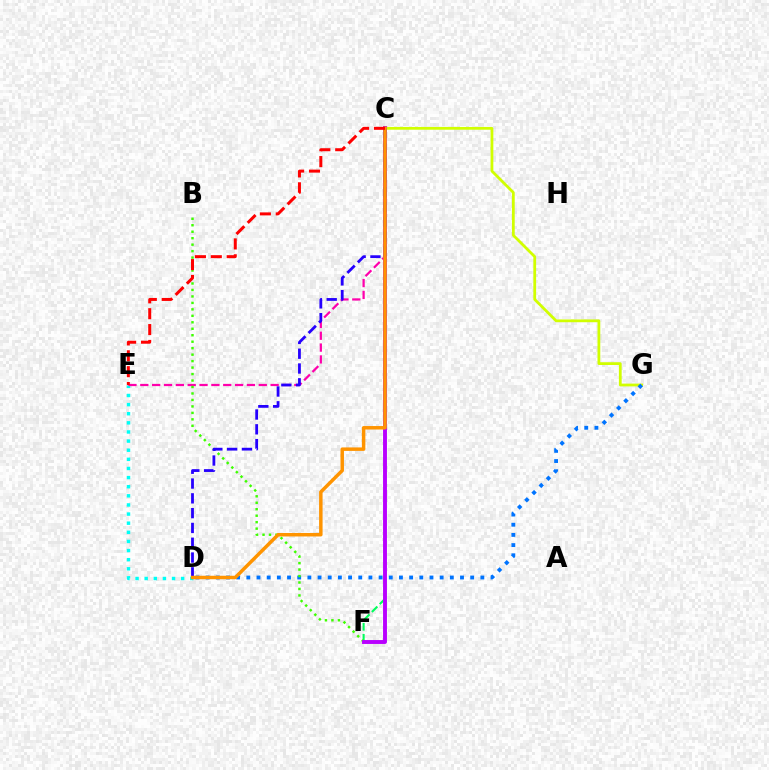{('D', 'E'): [{'color': '#00fff6', 'line_style': 'dotted', 'thickness': 2.48}], ('C', 'E'): [{'color': '#ff00ac', 'line_style': 'dashed', 'thickness': 1.61}, {'color': '#ff0000', 'line_style': 'dashed', 'thickness': 2.16}], ('C', 'G'): [{'color': '#d1ff00', 'line_style': 'solid', 'thickness': 2.0}], ('C', 'F'): [{'color': '#00ff5c', 'line_style': 'dashed', 'thickness': 1.5}, {'color': '#b900ff', 'line_style': 'solid', 'thickness': 2.81}], ('D', 'G'): [{'color': '#0074ff', 'line_style': 'dotted', 'thickness': 2.76}], ('B', 'F'): [{'color': '#3dff00', 'line_style': 'dotted', 'thickness': 1.76}], ('C', 'D'): [{'color': '#2500ff', 'line_style': 'dashed', 'thickness': 2.01}, {'color': '#ff9400', 'line_style': 'solid', 'thickness': 2.51}]}